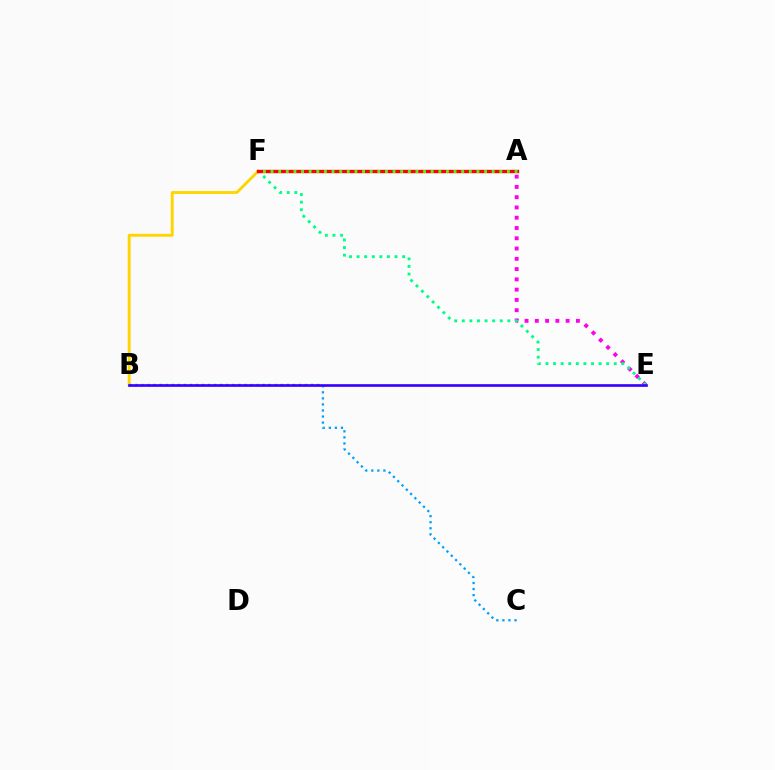{('A', 'E'): [{'color': '#ff00ed', 'line_style': 'dotted', 'thickness': 2.79}], ('B', 'F'): [{'color': '#ffd500', 'line_style': 'solid', 'thickness': 2.09}], ('B', 'C'): [{'color': '#009eff', 'line_style': 'dotted', 'thickness': 1.65}], ('E', 'F'): [{'color': '#00ff86', 'line_style': 'dotted', 'thickness': 2.06}], ('A', 'F'): [{'color': '#ff0000', 'line_style': 'solid', 'thickness': 2.42}, {'color': '#4fff00', 'line_style': 'dotted', 'thickness': 2.07}], ('B', 'E'): [{'color': '#3700ff', 'line_style': 'solid', 'thickness': 1.92}]}